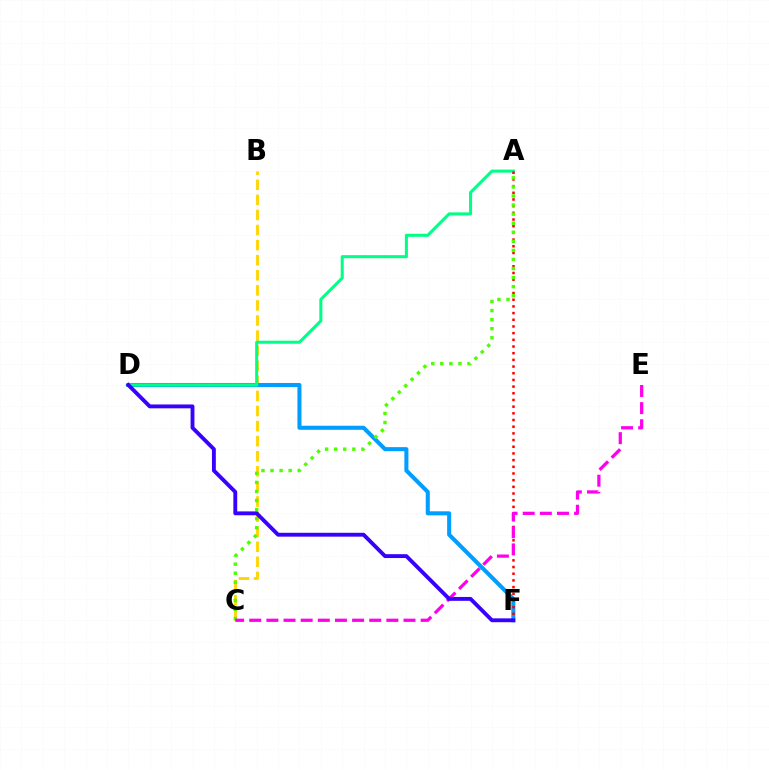{('B', 'C'): [{'color': '#ffd500', 'line_style': 'dashed', 'thickness': 2.05}], ('D', 'F'): [{'color': '#009eff', 'line_style': 'solid', 'thickness': 2.92}, {'color': '#3700ff', 'line_style': 'solid', 'thickness': 2.78}], ('A', 'D'): [{'color': '#00ff86', 'line_style': 'solid', 'thickness': 2.19}], ('A', 'F'): [{'color': '#ff0000', 'line_style': 'dotted', 'thickness': 1.82}], ('A', 'C'): [{'color': '#4fff00', 'line_style': 'dotted', 'thickness': 2.46}], ('C', 'E'): [{'color': '#ff00ed', 'line_style': 'dashed', 'thickness': 2.33}]}